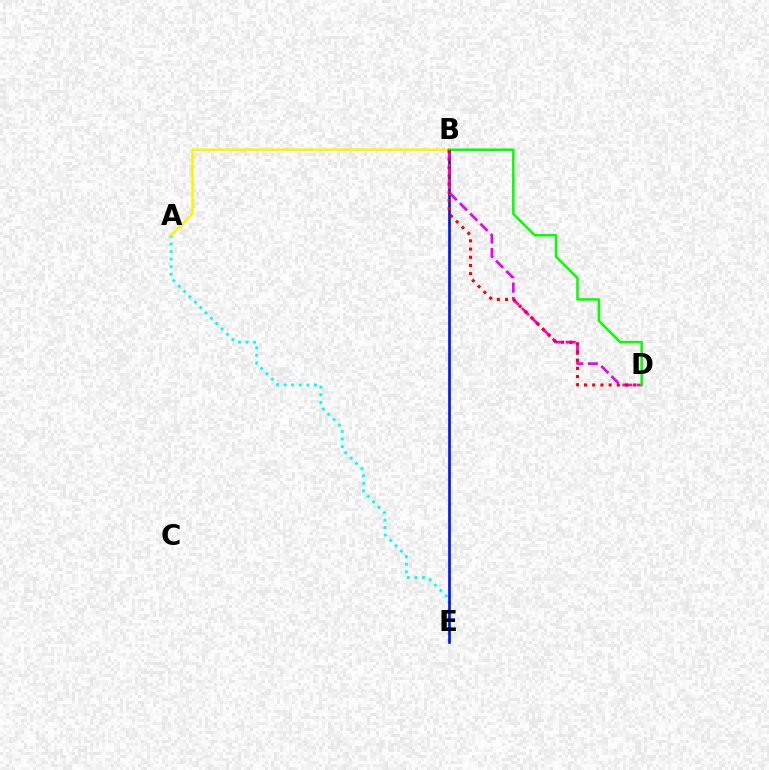{('A', 'E'): [{'color': '#00fff6', 'line_style': 'dotted', 'thickness': 2.06}], ('B', 'E'): [{'color': '#0010ff', 'line_style': 'solid', 'thickness': 1.89}], ('A', 'B'): [{'color': '#fcf500', 'line_style': 'solid', 'thickness': 1.81}], ('B', 'D'): [{'color': '#ee00ff', 'line_style': 'dashed', 'thickness': 1.97}, {'color': '#08ff00', 'line_style': 'solid', 'thickness': 1.81}, {'color': '#ff0000', 'line_style': 'dotted', 'thickness': 2.23}]}